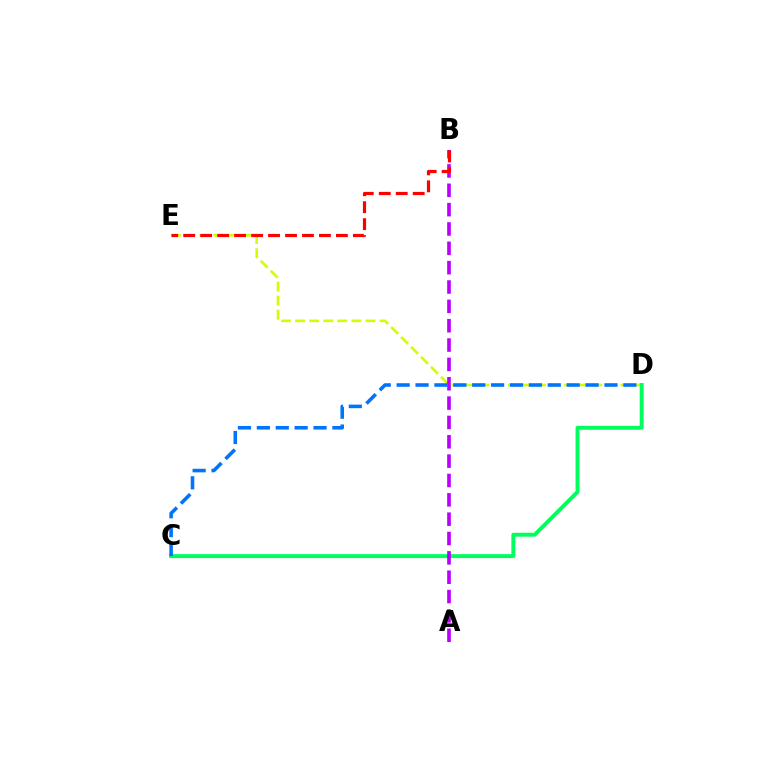{('D', 'E'): [{'color': '#d1ff00', 'line_style': 'dashed', 'thickness': 1.91}], ('C', 'D'): [{'color': '#00ff5c', 'line_style': 'solid', 'thickness': 2.83}, {'color': '#0074ff', 'line_style': 'dashed', 'thickness': 2.57}], ('A', 'B'): [{'color': '#b900ff', 'line_style': 'dashed', 'thickness': 2.63}], ('B', 'E'): [{'color': '#ff0000', 'line_style': 'dashed', 'thickness': 2.31}]}